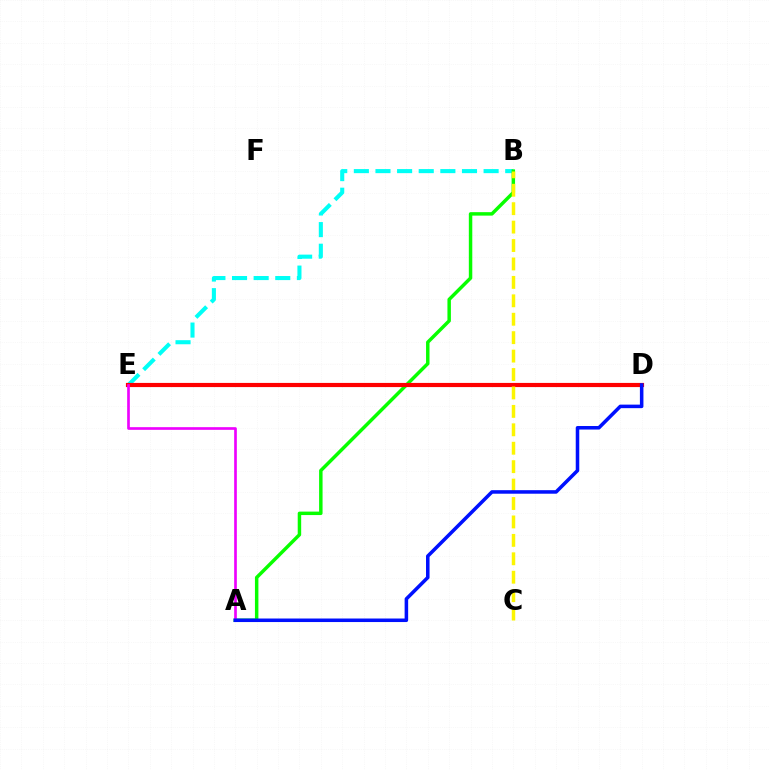{('B', 'E'): [{'color': '#00fff6', 'line_style': 'dashed', 'thickness': 2.94}], ('A', 'B'): [{'color': '#08ff00', 'line_style': 'solid', 'thickness': 2.49}], ('D', 'E'): [{'color': '#ff0000', 'line_style': 'solid', 'thickness': 3.0}], ('B', 'C'): [{'color': '#fcf500', 'line_style': 'dashed', 'thickness': 2.5}], ('A', 'E'): [{'color': '#ee00ff', 'line_style': 'solid', 'thickness': 1.92}], ('A', 'D'): [{'color': '#0010ff', 'line_style': 'solid', 'thickness': 2.55}]}